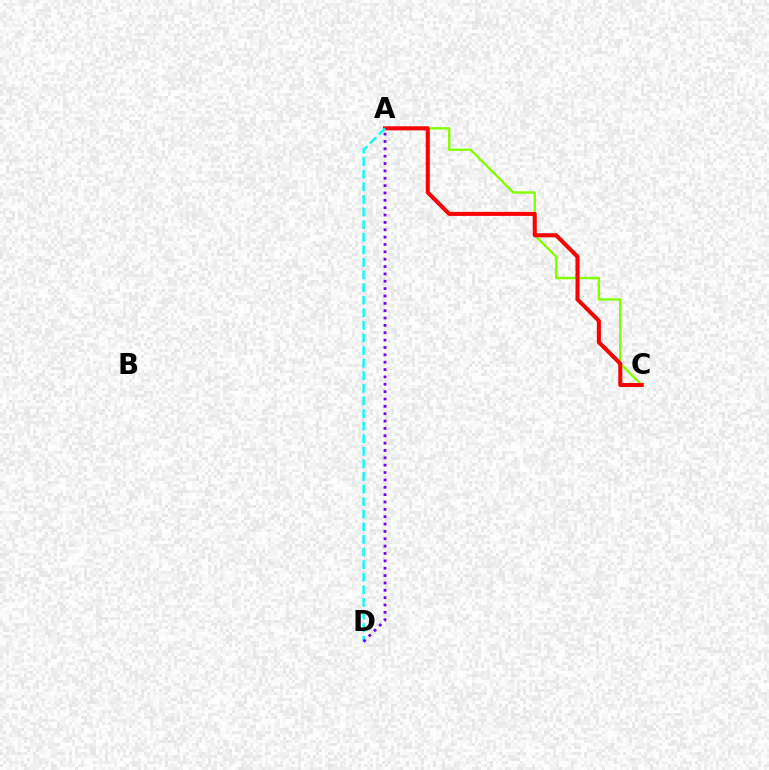{('A', 'C'): [{'color': '#84ff00', 'line_style': 'solid', 'thickness': 1.74}, {'color': '#ff0000', 'line_style': 'solid', 'thickness': 2.92}], ('A', 'D'): [{'color': '#00fff6', 'line_style': 'dashed', 'thickness': 1.71}, {'color': '#7200ff', 'line_style': 'dotted', 'thickness': 2.0}]}